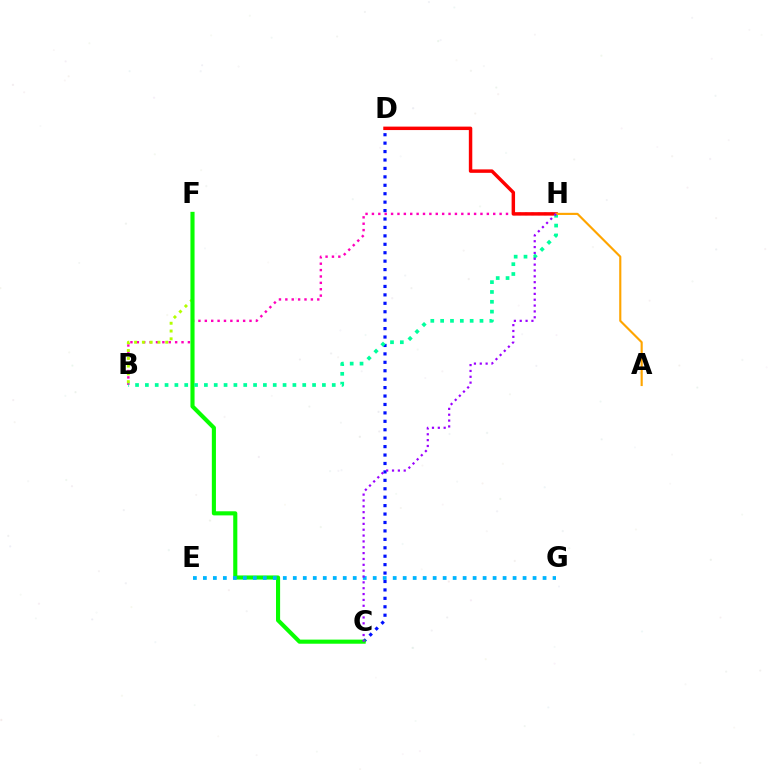{('C', 'D'): [{'color': '#0010ff', 'line_style': 'dotted', 'thickness': 2.29}], ('B', 'H'): [{'color': '#ff00bd', 'line_style': 'dotted', 'thickness': 1.73}, {'color': '#00ff9d', 'line_style': 'dotted', 'thickness': 2.67}], ('B', 'F'): [{'color': '#b3ff00', 'line_style': 'dotted', 'thickness': 2.11}], ('C', 'F'): [{'color': '#08ff00', 'line_style': 'solid', 'thickness': 2.96}], ('D', 'H'): [{'color': '#ff0000', 'line_style': 'solid', 'thickness': 2.48}], ('E', 'G'): [{'color': '#00b5ff', 'line_style': 'dotted', 'thickness': 2.71}], ('A', 'H'): [{'color': '#ffa500', 'line_style': 'solid', 'thickness': 1.54}], ('C', 'H'): [{'color': '#9b00ff', 'line_style': 'dotted', 'thickness': 1.59}]}